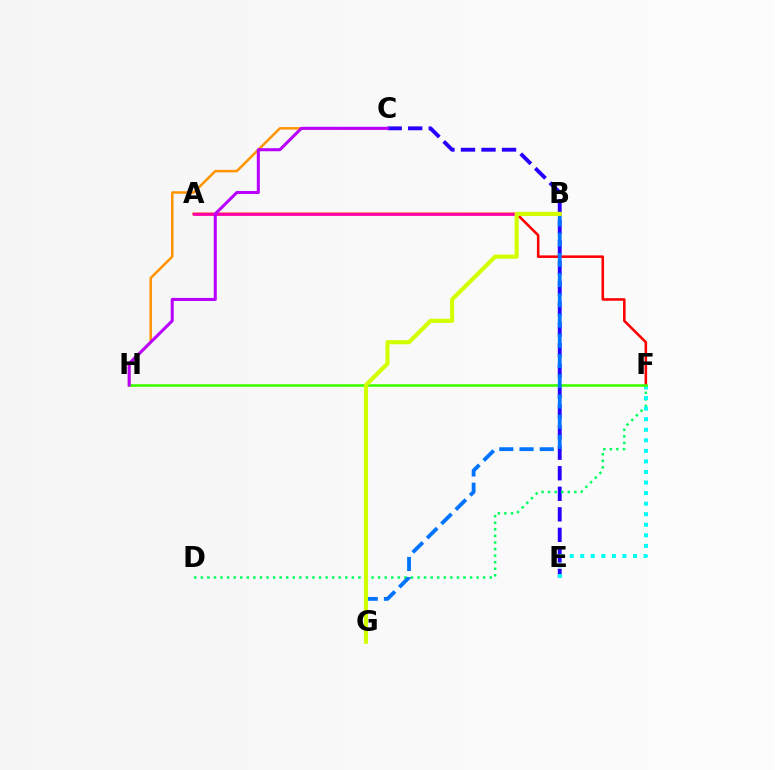{('A', 'F'): [{'color': '#ff0000', 'line_style': 'solid', 'thickness': 1.85}], ('C', 'H'): [{'color': '#ff9400', 'line_style': 'solid', 'thickness': 1.8}, {'color': '#b900ff', 'line_style': 'solid', 'thickness': 2.19}], ('C', 'E'): [{'color': '#2500ff', 'line_style': 'dashed', 'thickness': 2.79}], ('A', 'B'): [{'color': '#ff00ac', 'line_style': 'solid', 'thickness': 1.99}], ('D', 'F'): [{'color': '#00ff5c', 'line_style': 'dotted', 'thickness': 1.78}], ('E', 'F'): [{'color': '#00fff6', 'line_style': 'dotted', 'thickness': 2.87}], ('F', 'H'): [{'color': '#3dff00', 'line_style': 'solid', 'thickness': 1.86}], ('B', 'G'): [{'color': '#0074ff', 'line_style': 'dashed', 'thickness': 2.75}, {'color': '#d1ff00', 'line_style': 'solid', 'thickness': 2.98}]}